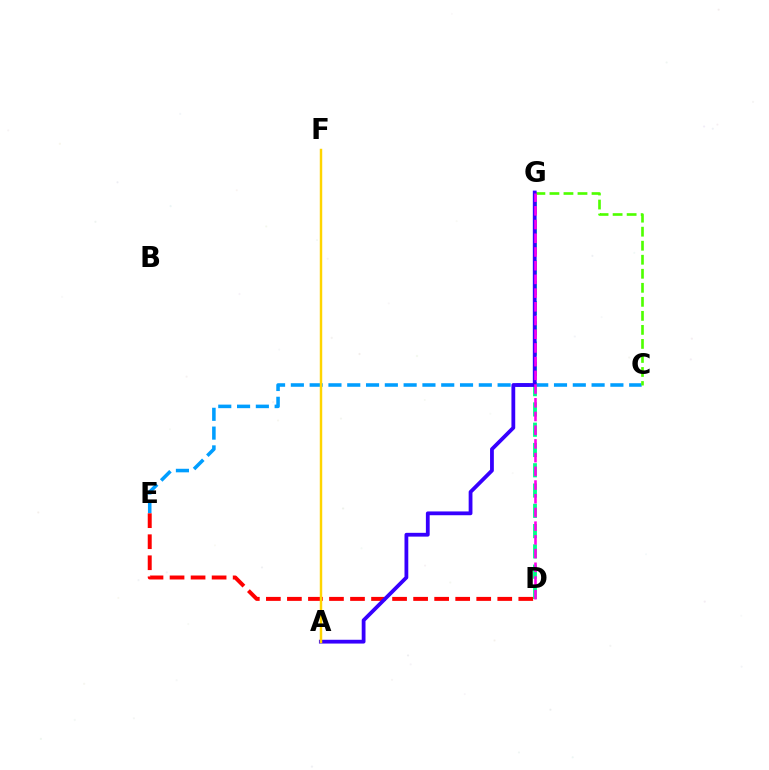{('C', 'E'): [{'color': '#009eff', 'line_style': 'dashed', 'thickness': 2.55}], ('D', 'G'): [{'color': '#00ff86', 'line_style': 'dashed', 'thickness': 2.75}, {'color': '#ff00ed', 'line_style': 'dashed', 'thickness': 1.86}], ('D', 'E'): [{'color': '#ff0000', 'line_style': 'dashed', 'thickness': 2.86}], ('C', 'G'): [{'color': '#4fff00', 'line_style': 'dashed', 'thickness': 1.91}], ('A', 'G'): [{'color': '#3700ff', 'line_style': 'solid', 'thickness': 2.73}], ('A', 'F'): [{'color': '#ffd500', 'line_style': 'solid', 'thickness': 1.76}]}